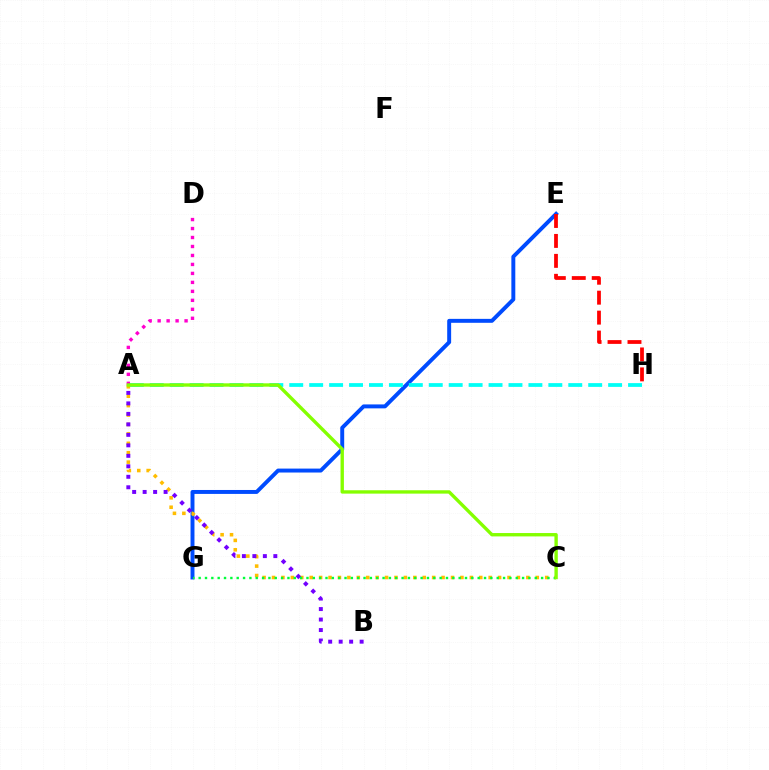{('E', 'G'): [{'color': '#004bff', 'line_style': 'solid', 'thickness': 2.84}], ('A', 'H'): [{'color': '#00fff6', 'line_style': 'dashed', 'thickness': 2.71}], ('A', 'C'): [{'color': '#ffbd00', 'line_style': 'dotted', 'thickness': 2.56}, {'color': '#84ff00', 'line_style': 'solid', 'thickness': 2.42}], ('A', 'B'): [{'color': '#7200ff', 'line_style': 'dotted', 'thickness': 2.85}], ('E', 'H'): [{'color': '#ff0000', 'line_style': 'dashed', 'thickness': 2.71}], ('C', 'G'): [{'color': '#00ff39', 'line_style': 'dotted', 'thickness': 1.72}], ('A', 'D'): [{'color': '#ff00cf', 'line_style': 'dotted', 'thickness': 2.44}]}